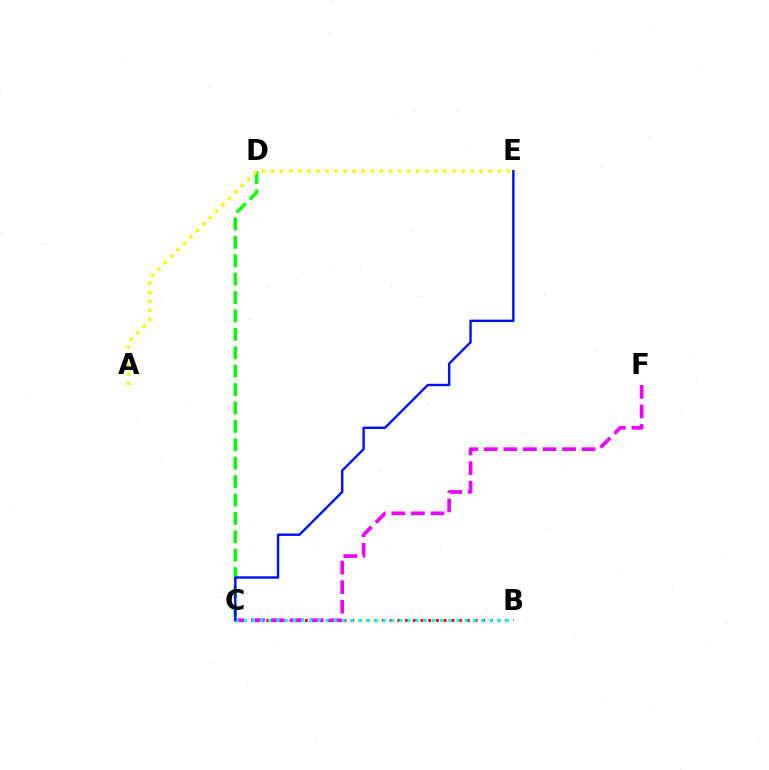{('C', 'D'): [{'color': '#08ff00', 'line_style': 'dashed', 'thickness': 2.5}], ('B', 'C'): [{'color': '#ff0000', 'line_style': 'dotted', 'thickness': 2.09}, {'color': '#00fff6', 'line_style': 'dotted', 'thickness': 2.22}], ('C', 'F'): [{'color': '#ee00ff', 'line_style': 'dashed', 'thickness': 2.66}], ('C', 'E'): [{'color': '#0010ff', 'line_style': 'solid', 'thickness': 1.73}], ('A', 'E'): [{'color': '#fcf500', 'line_style': 'dotted', 'thickness': 2.46}]}